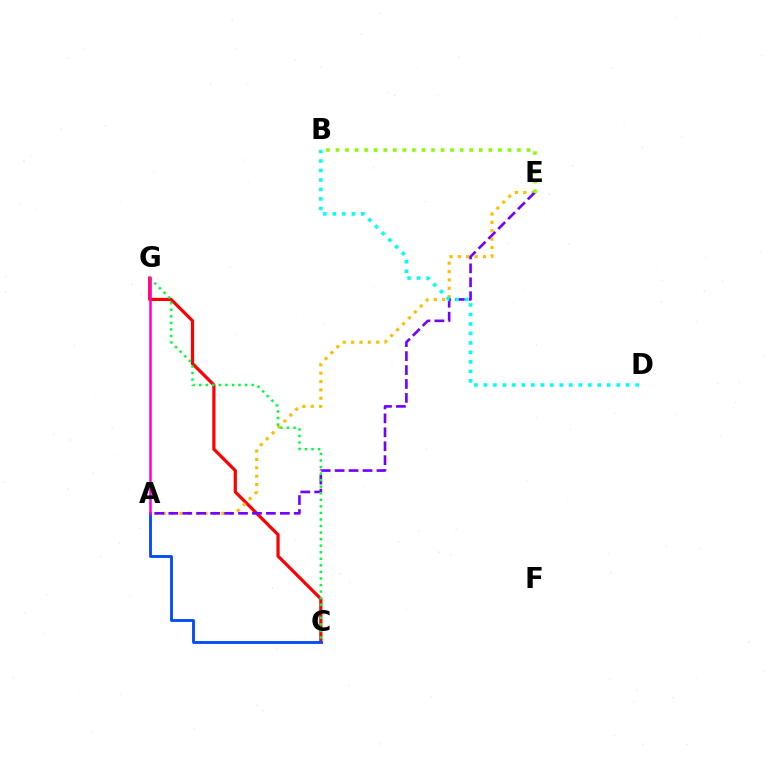{('C', 'G'): [{'color': '#ff0000', 'line_style': 'solid', 'thickness': 2.31}, {'color': '#00ff39', 'line_style': 'dotted', 'thickness': 1.78}], ('A', 'C'): [{'color': '#004bff', 'line_style': 'solid', 'thickness': 2.04}], ('A', 'E'): [{'color': '#ffbd00', 'line_style': 'dotted', 'thickness': 2.27}, {'color': '#7200ff', 'line_style': 'dashed', 'thickness': 1.89}], ('B', 'D'): [{'color': '#00fff6', 'line_style': 'dotted', 'thickness': 2.58}], ('B', 'E'): [{'color': '#84ff00', 'line_style': 'dotted', 'thickness': 2.59}], ('A', 'G'): [{'color': '#ff00cf', 'line_style': 'solid', 'thickness': 1.82}]}